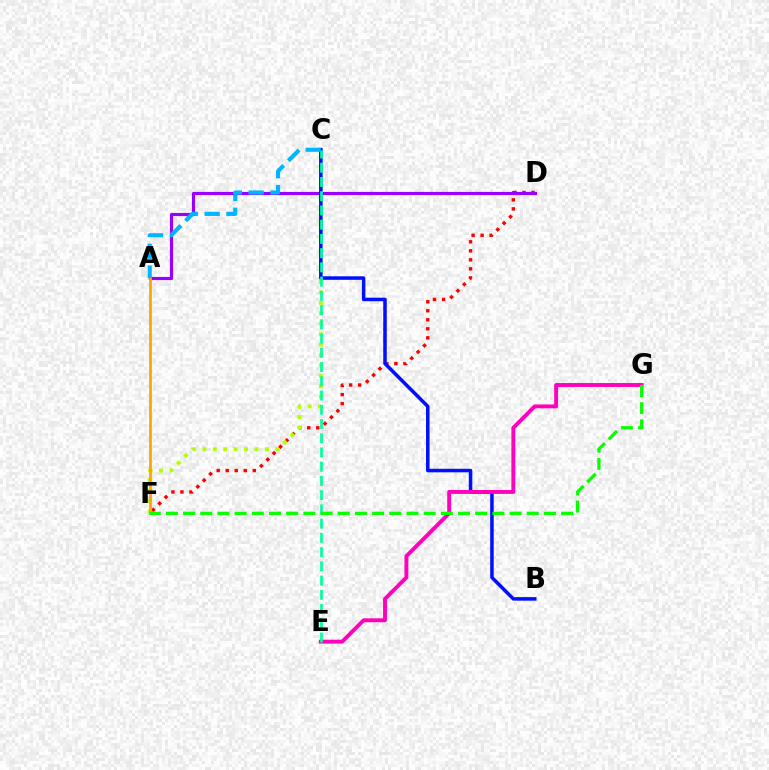{('D', 'F'): [{'color': '#ff0000', 'line_style': 'dotted', 'thickness': 2.45}], ('C', 'F'): [{'color': '#b3ff00', 'line_style': 'dotted', 'thickness': 2.83}], ('A', 'D'): [{'color': '#9b00ff', 'line_style': 'solid', 'thickness': 2.29}], ('B', 'C'): [{'color': '#0010ff', 'line_style': 'solid', 'thickness': 2.54}], ('A', 'F'): [{'color': '#ffa500', 'line_style': 'solid', 'thickness': 1.98}], ('E', 'G'): [{'color': '#ff00bd', 'line_style': 'solid', 'thickness': 2.8}], ('C', 'E'): [{'color': '#00ff9d', 'line_style': 'dashed', 'thickness': 1.93}], ('A', 'C'): [{'color': '#00b5ff', 'line_style': 'dashed', 'thickness': 2.96}], ('F', 'G'): [{'color': '#08ff00', 'line_style': 'dashed', 'thickness': 2.33}]}